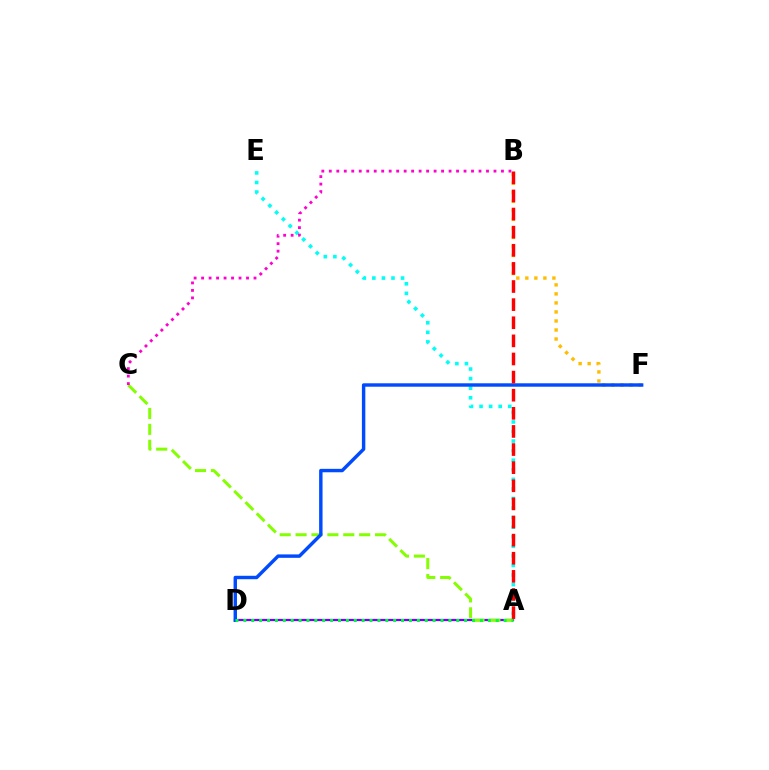{('B', 'F'): [{'color': '#ffbd00', 'line_style': 'dotted', 'thickness': 2.45}], ('A', 'E'): [{'color': '#00fff6', 'line_style': 'dotted', 'thickness': 2.6}], ('A', 'D'): [{'color': '#7200ff', 'line_style': 'solid', 'thickness': 1.63}, {'color': '#00ff39', 'line_style': 'dotted', 'thickness': 2.14}], ('A', 'C'): [{'color': '#84ff00', 'line_style': 'dashed', 'thickness': 2.16}], ('D', 'F'): [{'color': '#004bff', 'line_style': 'solid', 'thickness': 2.46}], ('A', 'B'): [{'color': '#ff0000', 'line_style': 'dashed', 'thickness': 2.46}], ('B', 'C'): [{'color': '#ff00cf', 'line_style': 'dotted', 'thickness': 2.03}]}